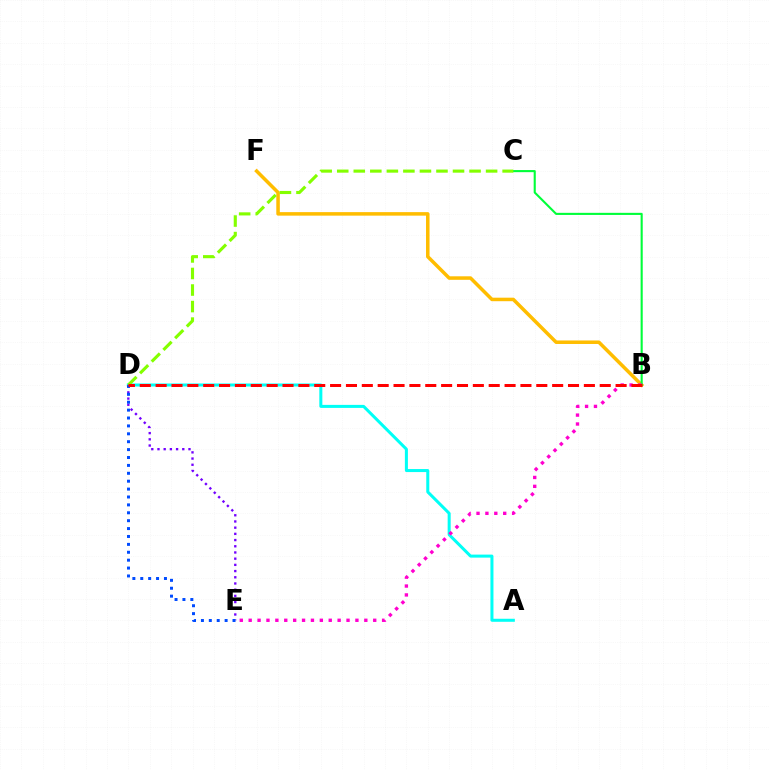{('B', 'F'): [{'color': '#ffbd00', 'line_style': 'solid', 'thickness': 2.53}], ('B', 'C'): [{'color': '#00ff39', 'line_style': 'solid', 'thickness': 1.51}], ('A', 'D'): [{'color': '#00fff6', 'line_style': 'solid', 'thickness': 2.18}], ('D', 'E'): [{'color': '#7200ff', 'line_style': 'dotted', 'thickness': 1.68}, {'color': '#004bff', 'line_style': 'dotted', 'thickness': 2.15}], ('C', 'D'): [{'color': '#84ff00', 'line_style': 'dashed', 'thickness': 2.25}], ('B', 'E'): [{'color': '#ff00cf', 'line_style': 'dotted', 'thickness': 2.42}], ('B', 'D'): [{'color': '#ff0000', 'line_style': 'dashed', 'thickness': 2.15}]}